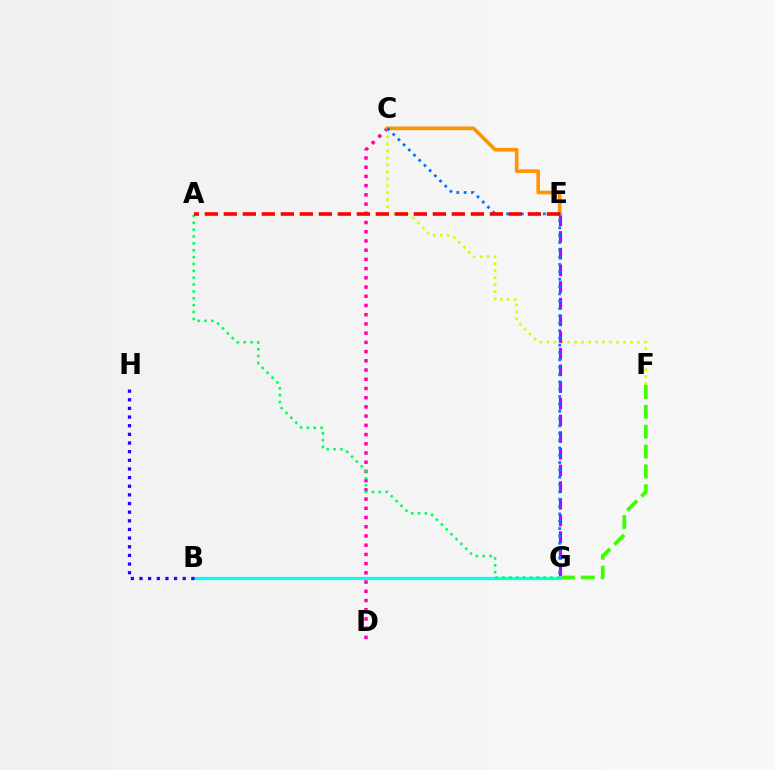{('C', 'F'): [{'color': '#d1ff00', 'line_style': 'dotted', 'thickness': 1.9}], ('E', 'G'): [{'color': '#b900ff', 'line_style': 'dashed', 'thickness': 2.27}], ('B', 'G'): [{'color': '#00fff6', 'line_style': 'solid', 'thickness': 2.3}], ('C', 'D'): [{'color': '#ff00ac', 'line_style': 'dotted', 'thickness': 2.5}], ('C', 'E'): [{'color': '#ff9400', 'line_style': 'solid', 'thickness': 2.62}], ('C', 'G'): [{'color': '#0074ff', 'line_style': 'dotted', 'thickness': 1.99}], ('A', 'G'): [{'color': '#00ff5c', 'line_style': 'dotted', 'thickness': 1.86}], ('F', 'G'): [{'color': '#3dff00', 'line_style': 'dashed', 'thickness': 2.7}], ('B', 'H'): [{'color': '#2500ff', 'line_style': 'dotted', 'thickness': 2.35}], ('A', 'E'): [{'color': '#ff0000', 'line_style': 'dashed', 'thickness': 2.58}]}